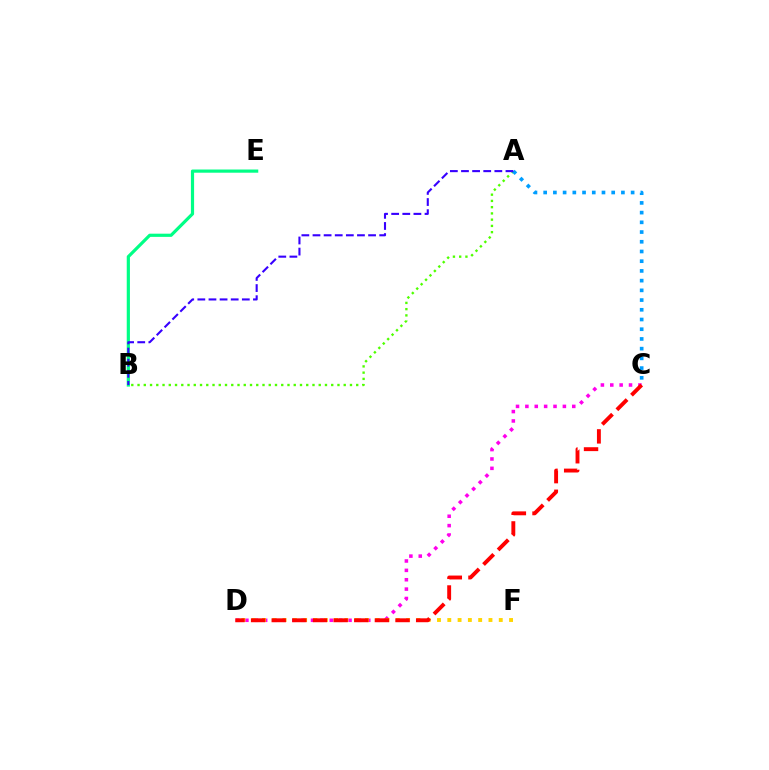{('B', 'E'): [{'color': '#00ff86', 'line_style': 'solid', 'thickness': 2.3}], ('C', 'D'): [{'color': '#ff00ed', 'line_style': 'dotted', 'thickness': 2.55}, {'color': '#ff0000', 'line_style': 'dashed', 'thickness': 2.8}], ('A', 'B'): [{'color': '#4fff00', 'line_style': 'dotted', 'thickness': 1.7}, {'color': '#3700ff', 'line_style': 'dashed', 'thickness': 1.51}], ('D', 'F'): [{'color': '#ffd500', 'line_style': 'dotted', 'thickness': 2.8}], ('A', 'C'): [{'color': '#009eff', 'line_style': 'dotted', 'thickness': 2.64}]}